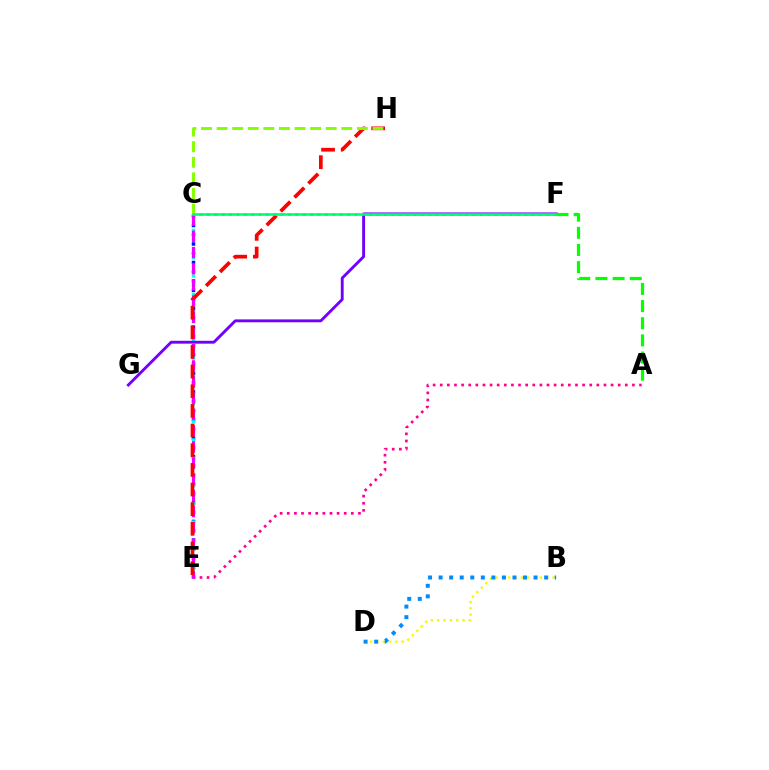{('C', 'E'): [{'color': '#0010ff', 'line_style': 'dotted', 'thickness': 2.51}, {'color': '#00fff6', 'line_style': 'dotted', 'thickness': 2.48}, {'color': '#ee00ff', 'line_style': 'dashed', 'thickness': 2.2}], ('C', 'F'): [{'color': '#ff7c00', 'line_style': 'dotted', 'thickness': 2.0}, {'color': '#00ff74', 'line_style': 'solid', 'thickness': 1.88}], ('B', 'D'): [{'color': '#fcf500', 'line_style': 'dotted', 'thickness': 1.72}, {'color': '#008cff', 'line_style': 'dotted', 'thickness': 2.87}], ('A', 'E'): [{'color': '#ff0094', 'line_style': 'dotted', 'thickness': 1.93}], ('E', 'H'): [{'color': '#ff0000', 'line_style': 'dashed', 'thickness': 2.67}], ('A', 'F'): [{'color': '#08ff00', 'line_style': 'dashed', 'thickness': 2.33}], ('F', 'G'): [{'color': '#7200ff', 'line_style': 'solid', 'thickness': 2.07}], ('C', 'H'): [{'color': '#84ff00', 'line_style': 'dashed', 'thickness': 2.12}]}